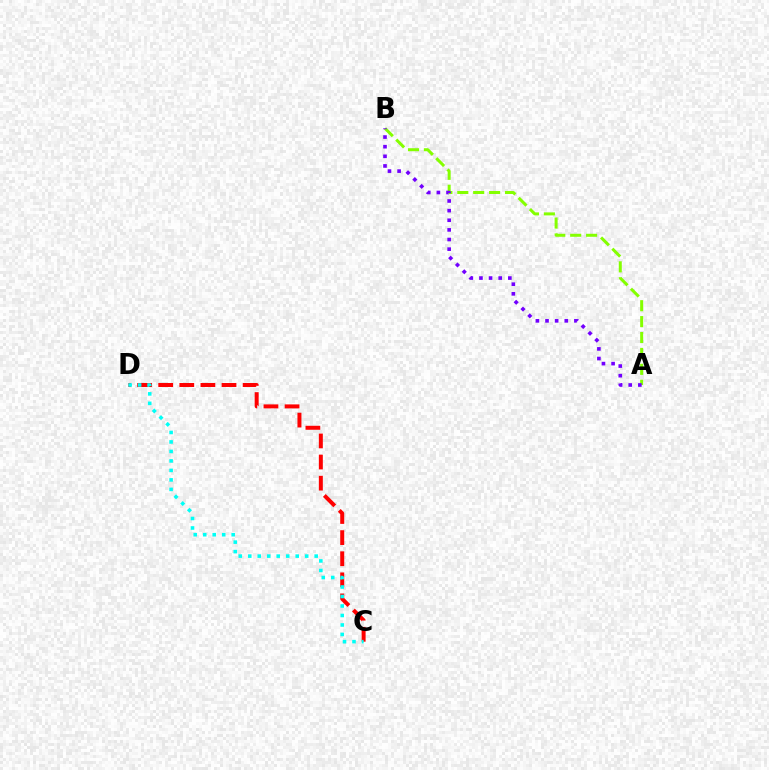{('C', 'D'): [{'color': '#ff0000', 'line_style': 'dashed', 'thickness': 2.87}, {'color': '#00fff6', 'line_style': 'dotted', 'thickness': 2.58}], ('A', 'B'): [{'color': '#84ff00', 'line_style': 'dashed', 'thickness': 2.16}, {'color': '#7200ff', 'line_style': 'dotted', 'thickness': 2.62}]}